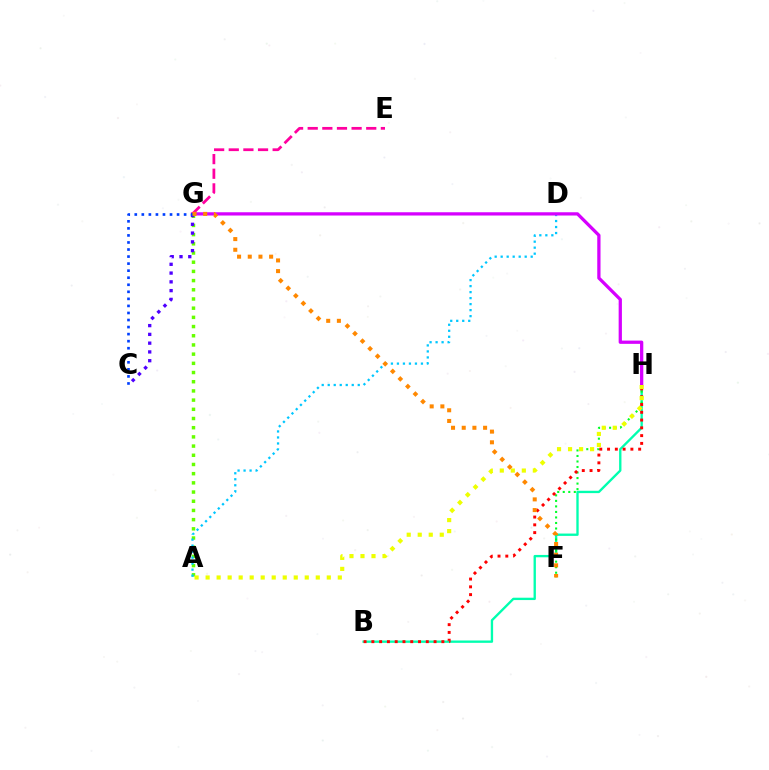{('B', 'H'): [{'color': '#00ffaf', 'line_style': 'solid', 'thickness': 1.69}, {'color': '#ff0000', 'line_style': 'dotted', 'thickness': 2.11}], ('F', 'H'): [{'color': '#00ff27', 'line_style': 'dotted', 'thickness': 1.5}], ('A', 'G'): [{'color': '#66ff00', 'line_style': 'dotted', 'thickness': 2.5}], ('A', 'D'): [{'color': '#00c7ff', 'line_style': 'dotted', 'thickness': 1.63}], ('G', 'H'): [{'color': '#d600ff', 'line_style': 'solid', 'thickness': 2.35}], ('E', 'G'): [{'color': '#ff00a0', 'line_style': 'dashed', 'thickness': 1.99}], ('C', 'G'): [{'color': '#4f00ff', 'line_style': 'dotted', 'thickness': 2.38}, {'color': '#003fff', 'line_style': 'dotted', 'thickness': 1.92}], ('A', 'H'): [{'color': '#eeff00', 'line_style': 'dotted', 'thickness': 2.99}], ('F', 'G'): [{'color': '#ff8800', 'line_style': 'dotted', 'thickness': 2.9}]}